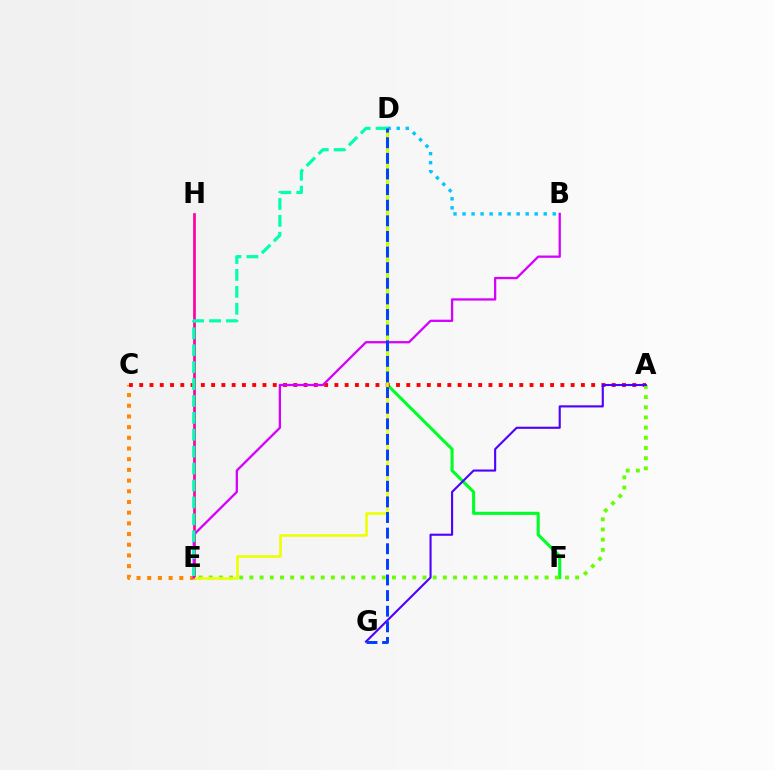{('D', 'F'): [{'color': '#00ff27', 'line_style': 'solid', 'thickness': 2.23}], ('E', 'H'): [{'color': '#ff00a0', 'line_style': 'solid', 'thickness': 1.95}], ('C', 'E'): [{'color': '#ff8800', 'line_style': 'dotted', 'thickness': 2.91}], ('A', 'C'): [{'color': '#ff0000', 'line_style': 'dotted', 'thickness': 2.79}], ('A', 'E'): [{'color': '#66ff00', 'line_style': 'dotted', 'thickness': 2.77}], ('D', 'E'): [{'color': '#eeff00', 'line_style': 'solid', 'thickness': 1.85}, {'color': '#00ffaf', 'line_style': 'dashed', 'thickness': 2.3}], ('B', 'E'): [{'color': '#d600ff', 'line_style': 'solid', 'thickness': 1.65}], ('A', 'G'): [{'color': '#4f00ff', 'line_style': 'solid', 'thickness': 1.53}], ('B', 'D'): [{'color': '#00c7ff', 'line_style': 'dotted', 'thickness': 2.45}], ('D', 'G'): [{'color': '#003fff', 'line_style': 'dashed', 'thickness': 2.12}]}